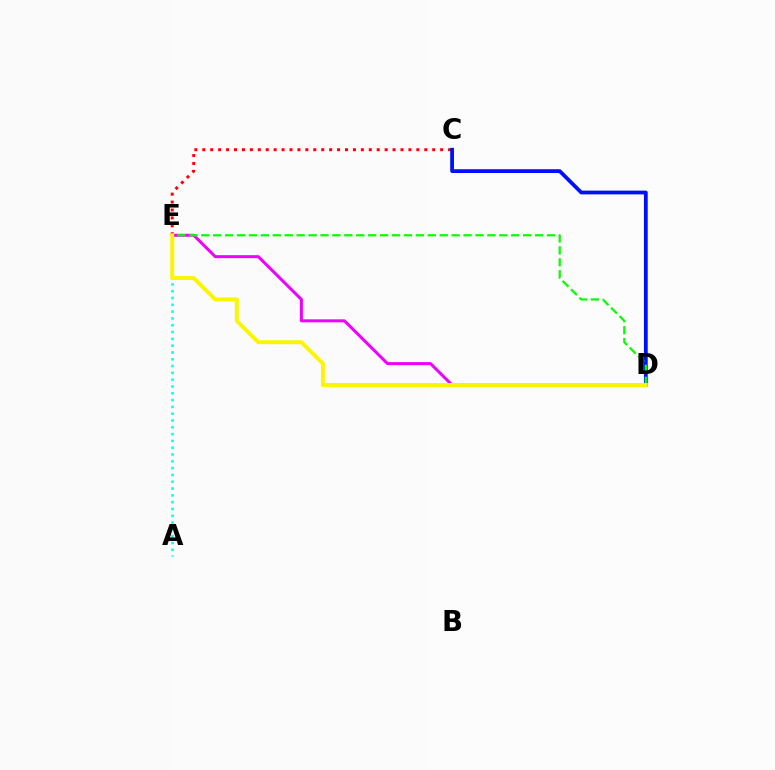{('D', 'E'): [{'color': '#ee00ff', 'line_style': 'solid', 'thickness': 2.17}, {'color': '#08ff00', 'line_style': 'dashed', 'thickness': 1.62}, {'color': '#fcf500', 'line_style': 'solid', 'thickness': 2.83}], ('A', 'E'): [{'color': '#00fff6', 'line_style': 'dotted', 'thickness': 1.85}], ('C', 'E'): [{'color': '#ff0000', 'line_style': 'dotted', 'thickness': 2.15}], ('C', 'D'): [{'color': '#0010ff', 'line_style': 'solid', 'thickness': 2.71}]}